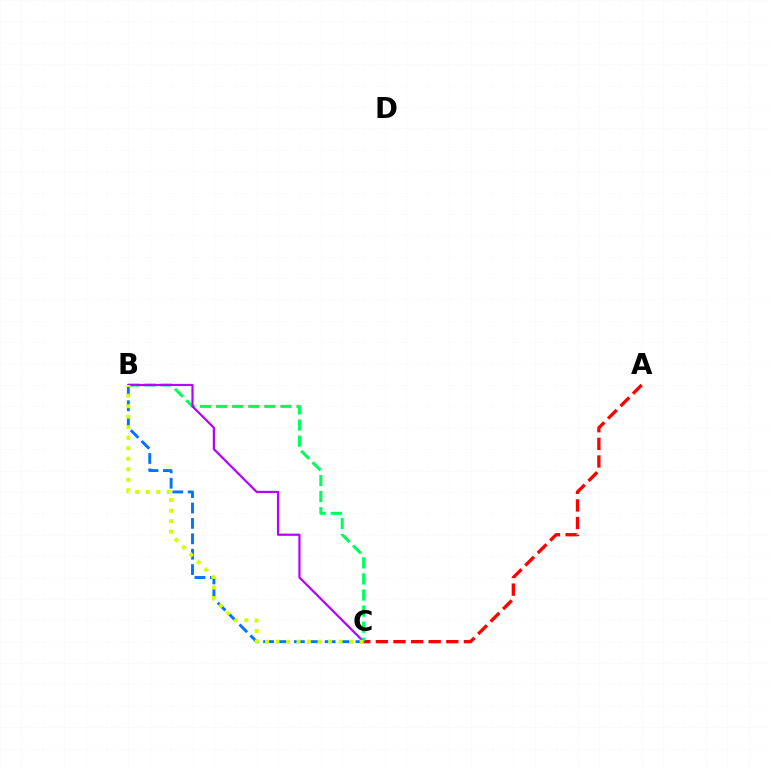{('B', 'C'): [{'color': '#0074ff', 'line_style': 'dashed', 'thickness': 2.09}, {'color': '#00ff5c', 'line_style': 'dashed', 'thickness': 2.19}, {'color': '#b900ff', 'line_style': 'solid', 'thickness': 1.59}, {'color': '#d1ff00', 'line_style': 'dotted', 'thickness': 2.86}], ('A', 'C'): [{'color': '#ff0000', 'line_style': 'dashed', 'thickness': 2.39}]}